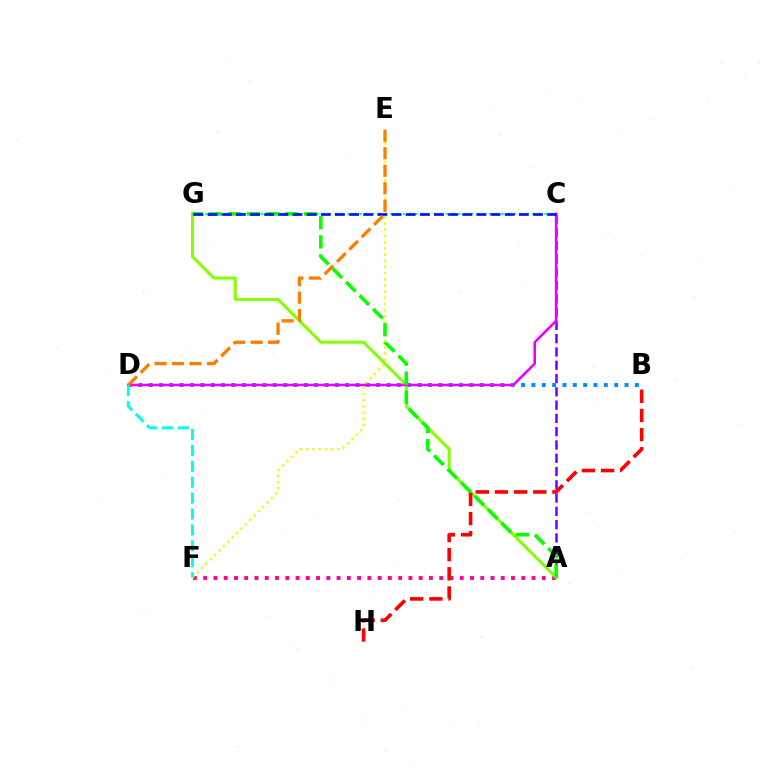{('A', 'F'): [{'color': '#ff0094', 'line_style': 'dotted', 'thickness': 2.79}], ('C', 'G'): [{'color': '#00ff74', 'line_style': 'dotted', 'thickness': 1.68}, {'color': '#0010ff', 'line_style': 'dashed', 'thickness': 1.92}], ('B', 'D'): [{'color': '#008cff', 'line_style': 'dotted', 'thickness': 2.81}], ('A', 'C'): [{'color': '#7200ff', 'line_style': 'dashed', 'thickness': 1.8}], ('E', 'F'): [{'color': '#fcf500', 'line_style': 'dotted', 'thickness': 1.68}], ('A', 'G'): [{'color': '#84ff00', 'line_style': 'solid', 'thickness': 2.17}, {'color': '#08ff00', 'line_style': 'dashed', 'thickness': 2.59}], ('C', 'D'): [{'color': '#ee00ff', 'line_style': 'solid', 'thickness': 1.86}], ('D', 'F'): [{'color': '#00fff6', 'line_style': 'dashed', 'thickness': 2.16}], ('D', 'E'): [{'color': '#ff7c00', 'line_style': 'dashed', 'thickness': 2.38}], ('B', 'H'): [{'color': '#ff0000', 'line_style': 'dashed', 'thickness': 2.6}]}